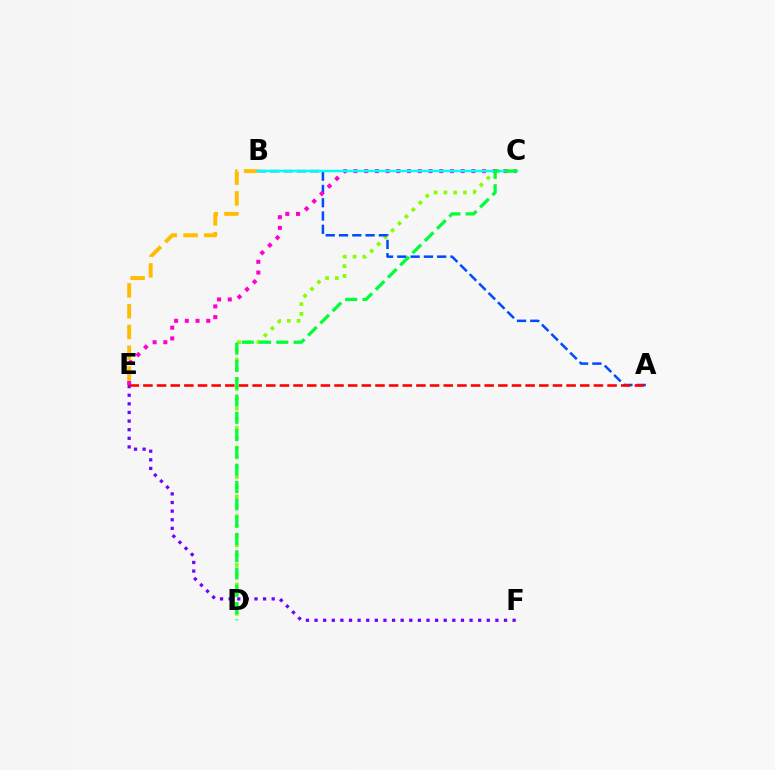{('C', 'D'): [{'color': '#84ff00', 'line_style': 'dotted', 'thickness': 2.66}, {'color': '#00ff39', 'line_style': 'dashed', 'thickness': 2.35}], ('E', 'F'): [{'color': '#7200ff', 'line_style': 'dotted', 'thickness': 2.34}], ('A', 'B'): [{'color': '#004bff', 'line_style': 'dashed', 'thickness': 1.8}], ('C', 'E'): [{'color': '#ff00cf', 'line_style': 'dotted', 'thickness': 2.91}], ('B', 'E'): [{'color': '#ffbd00', 'line_style': 'dashed', 'thickness': 2.82}], ('B', 'C'): [{'color': '#00fff6', 'line_style': 'solid', 'thickness': 1.8}], ('A', 'E'): [{'color': '#ff0000', 'line_style': 'dashed', 'thickness': 1.85}]}